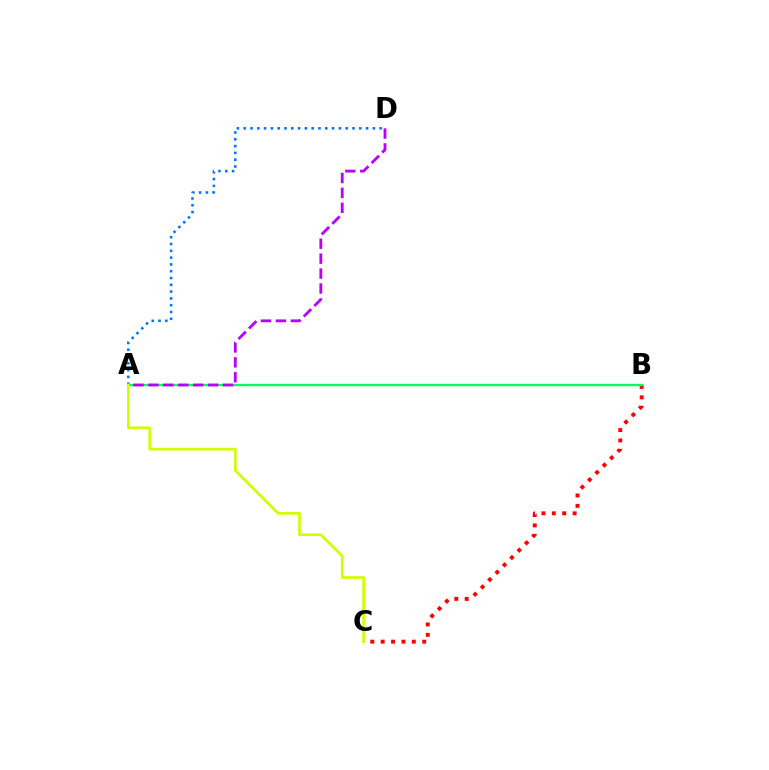{('B', 'C'): [{'color': '#ff0000', 'line_style': 'dotted', 'thickness': 2.82}], ('A', 'B'): [{'color': '#00ff5c', 'line_style': 'solid', 'thickness': 1.67}], ('A', 'D'): [{'color': '#0074ff', 'line_style': 'dotted', 'thickness': 1.85}, {'color': '#b900ff', 'line_style': 'dashed', 'thickness': 2.03}], ('A', 'C'): [{'color': '#d1ff00', 'line_style': 'solid', 'thickness': 1.93}]}